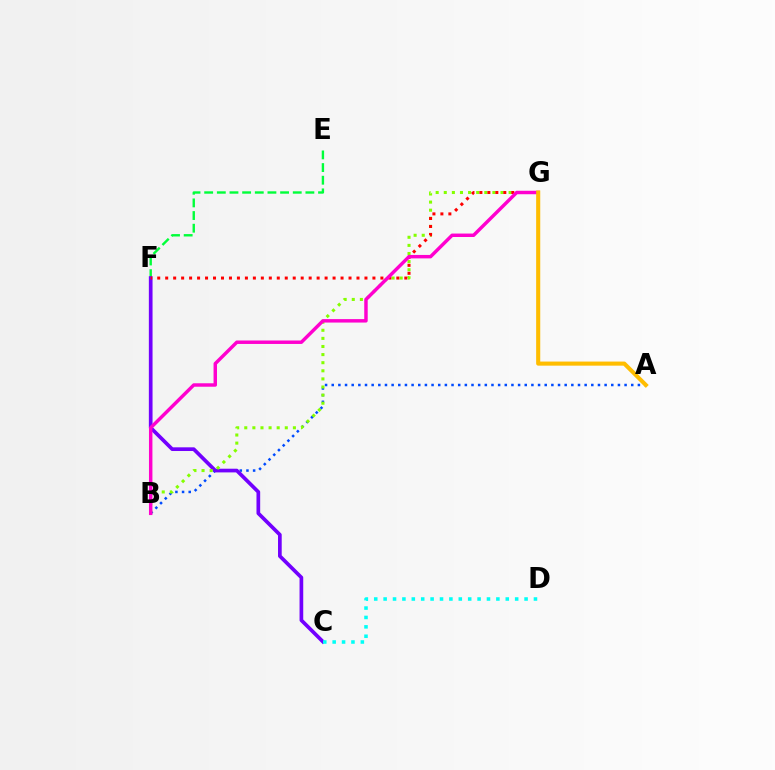{('E', 'F'): [{'color': '#00ff39', 'line_style': 'dashed', 'thickness': 1.72}], ('A', 'B'): [{'color': '#004bff', 'line_style': 'dotted', 'thickness': 1.81}], ('C', 'F'): [{'color': '#7200ff', 'line_style': 'solid', 'thickness': 2.66}], ('B', 'G'): [{'color': '#84ff00', 'line_style': 'dotted', 'thickness': 2.2}, {'color': '#ff00cf', 'line_style': 'solid', 'thickness': 2.48}], ('F', 'G'): [{'color': '#ff0000', 'line_style': 'dotted', 'thickness': 2.17}], ('A', 'G'): [{'color': '#ffbd00', 'line_style': 'solid', 'thickness': 2.95}], ('C', 'D'): [{'color': '#00fff6', 'line_style': 'dotted', 'thickness': 2.55}]}